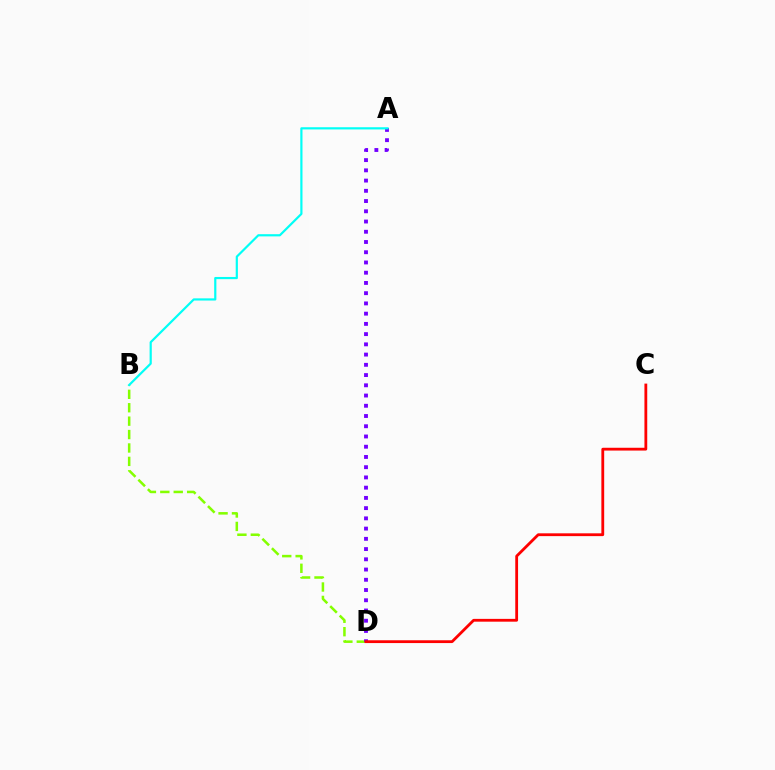{('B', 'D'): [{'color': '#84ff00', 'line_style': 'dashed', 'thickness': 1.82}], ('A', 'D'): [{'color': '#7200ff', 'line_style': 'dotted', 'thickness': 2.78}], ('C', 'D'): [{'color': '#ff0000', 'line_style': 'solid', 'thickness': 2.02}], ('A', 'B'): [{'color': '#00fff6', 'line_style': 'solid', 'thickness': 1.58}]}